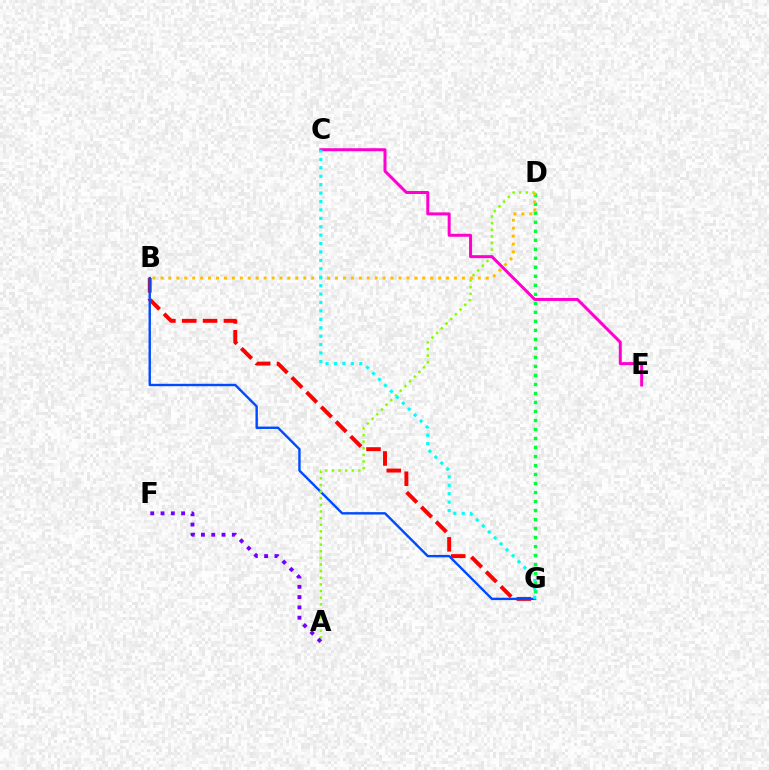{('B', 'G'): [{'color': '#ff0000', 'line_style': 'dashed', 'thickness': 2.83}, {'color': '#004bff', 'line_style': 'solid', 'thickness': 1.73}], ('A', 'D'): [{'color': '#84ff00', 'line_style': 'dotted', 'thickness': 1.8}], ('D', 'G'): [{'color': '#00ff39', 'line_style': 'dotted', 'thickness': 2.45}], ('B', 'D'): [{'color': '#ffbd00', 'line_style': 'dotted', 'thickness': 2.16}], ('C', 'E'): [{'color': '#ff00cf', 'line_style': 'solid', 'thickness': 2.16}], ('C', 'G'): [{'color': '#00fff6', 'line_style': 'dotted', 'thickness': 2.29}], ('A', 'F'): [{'color': '#7200ff', 'line_style': 'dotted', 'thickness': 2.8}]}